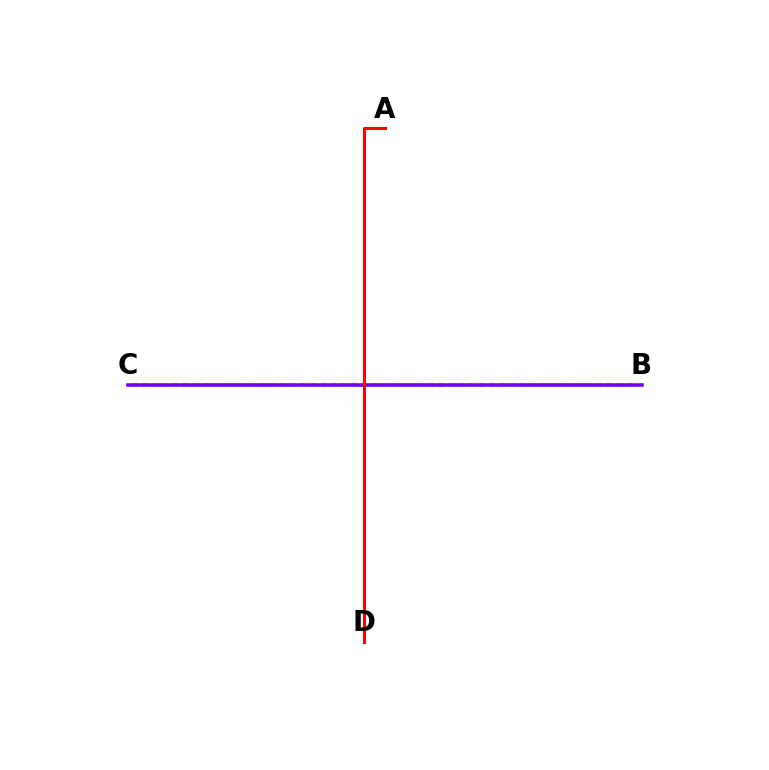{('B', 'C'): [{'color': '#00fff6', 'line_style': 'dotted', 'thickness': 2.69}, {'color': '#84ff00', 'line_style': 'dotted', 'thickness': 2.87}, {'color': '#7200ff', 'line_style': 'solid', 'thickness': 2.55}], ('A', 'D'): [{'color': '#ff0000', 'line_style': 'solid', 'thickness': 2.17}]}